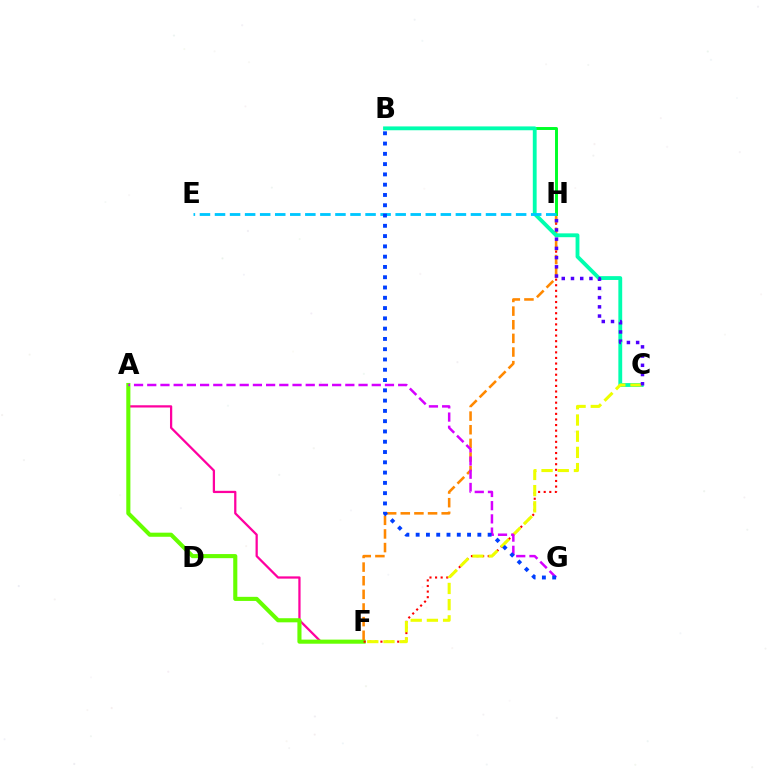{('A', 'F'): [{'color': '#ff00a0', 'line_style': 'solid', 'thickness': 1.62}, {'color': '#66ff00', 'line_style': 'solid', 'thickness': 2.95}], ('F', 'H'): [{'color': '#ff0000', 'line_style': 'dotted', 'thickness': 1.52}, {'color': '#ff8800', 'line_style': 'dashed', 'thickness': 1.85}], ('B', 'H'): [{'color': '#00ff27', 'line_style': 'solid', 'thickness': 2.13}], ('B', 'C'): [{'color': '#00ffaf', 'line_style': 'solid', 'thickness': 2.76}], ('C', 'F'): [{'color': '#eeff00', 'line_style': 'dashed', 'thickness': 2.2}], ('C', 'H'): [{'color': '#4f00ff', 'line_style': 'dotted', 'thickness': 2.51}], ('A', 'G'): [{'color': '#d600ff', 'line_style': 'dashed', 'thickness': 1.79}], ('E', 'H'): [{'color': '#00c7ff', 'line_style': 'dashed', 'thickness': 2.05}], ('B', 'G'): [{'color': '#003fff', 'line_style': 'dotted', 'thickness': 2.79}]}